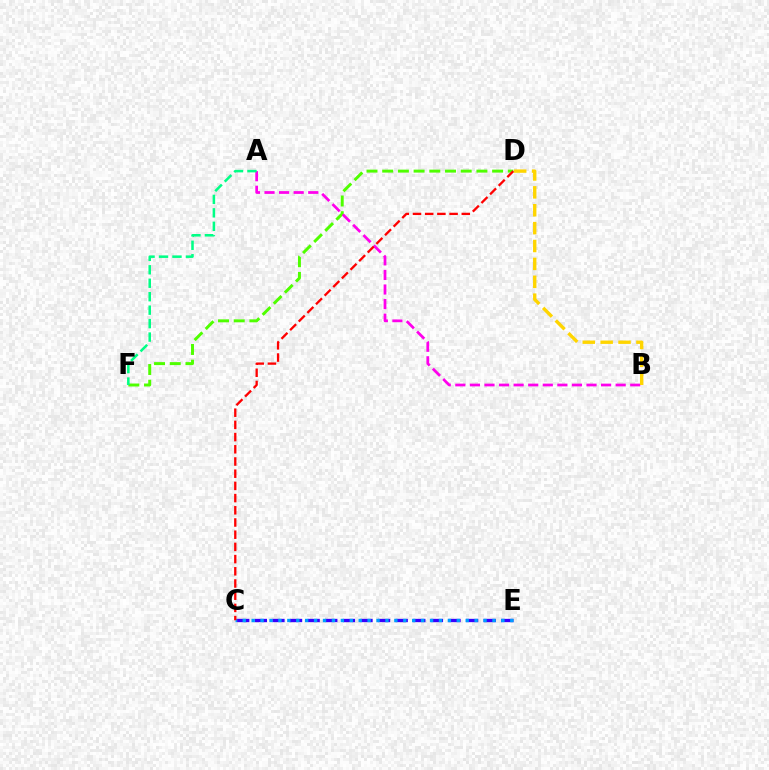{('D', 'F'): [{'color': '#4fff00', 'line_style': 'dashed', 'thickness': 2.13}], ('A', 'B'): [{'color': '#ff00ed', 'line_style': 'dashed', 'thickness': 1.98}], ('C', 'E'): [{'color': '#3700ff', 'line_style': 'dashed', 'thickness': 2.39}, {'color': '#009eff', 'line_style': 'dotted', 'thickness': 2.42}], ('C', 'D'): [{'color': '#ff0000', 'line_style': 'dashed', 'thickness': 1.66}], ('B', 'D'): [{'color': '#ffd500', 'line_style': 'dashed', 'thickness': 2.43}], ('A', 'F'): [{'color': '#00ff86', 'line_style': 'dashed', 'thickness': 1.83}]}